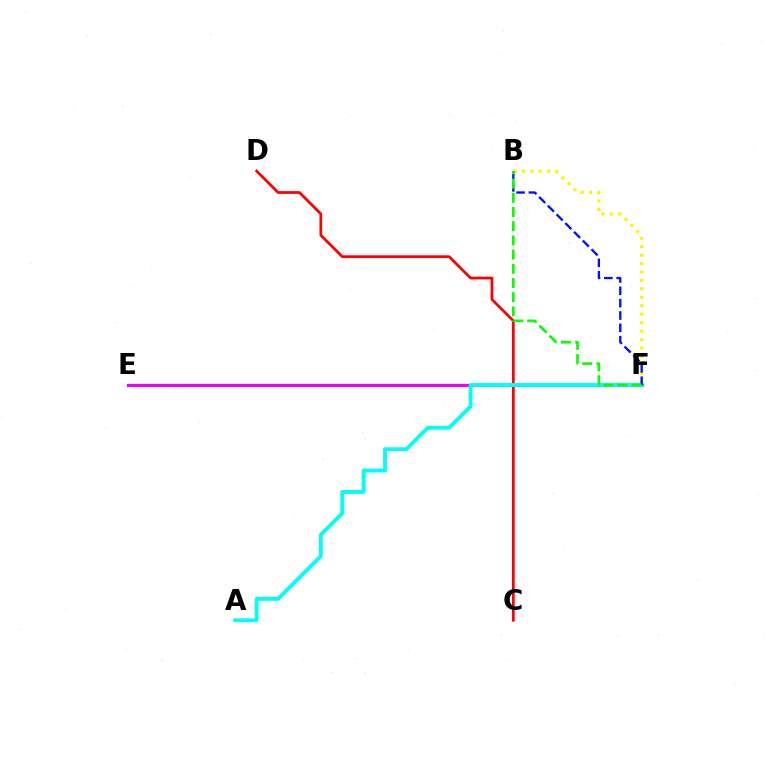{('C', 'D'): [{'color': '#ff0000', 'line_style': 'solid', 'thickness': 1.97}], ('E', 'F'): [{'color': '#ee00ff', 'line_style': 'solid', 'thickness': 2.28}], ('A', 'F'): [{'color': '#00fff6', 'line_style': 'solid', 'thickness': 2.76}], ('B', 'F'): [{'color': '#fcf500', 'line_style': 'dotted', 'thickness': 2.29}, {'color': '#0010ff', 'line_style': 'dashed', 'thickness': 1.68}, {'color': '#08ff00', 'line_style': 'dashed', 'thickness': 1.93}]}